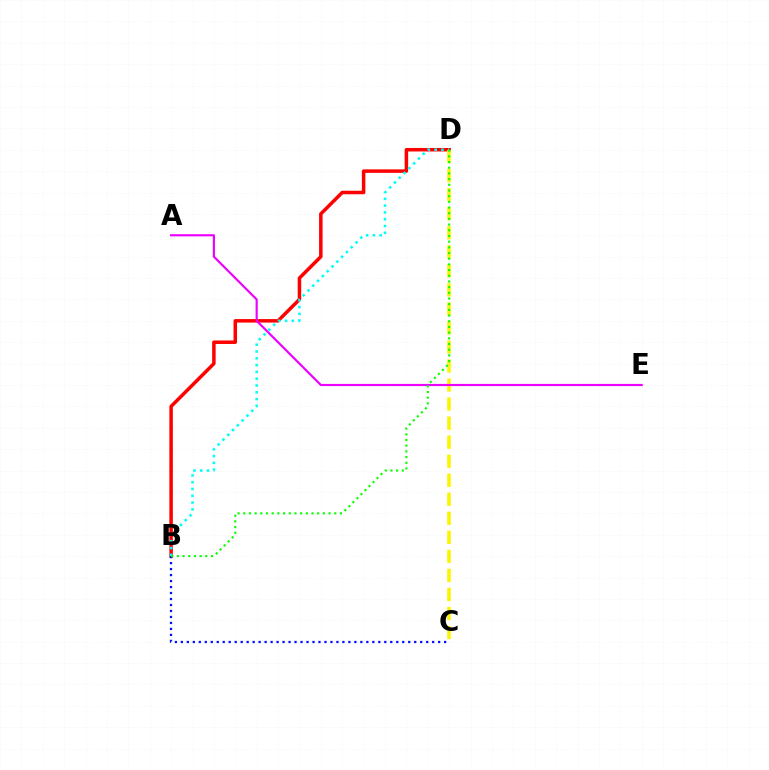{('B', 'D'): [{'color': '#ff0000', 'line_style': 'solid', 'thickness': 2.52}, {'color': '#00fff6', 'line_style': 'dotted', 'thickness': 1.85}, {'color': '#08ff00', 'line_style': 'dotted', 'thickness': 1.54}], ('C', 'D'): [{'color': '#fcf500', 'line_style': 'dashed', 'thickness': 2.59}], ('A', 'E'): [{'color': '#ee00ff', 'line_style': 'solid', 'thickness': 1.56}], ('B', 'C'): [{'color': '#0010ff', 'line_style': 'dotted', 'thickness': 1.63}]}